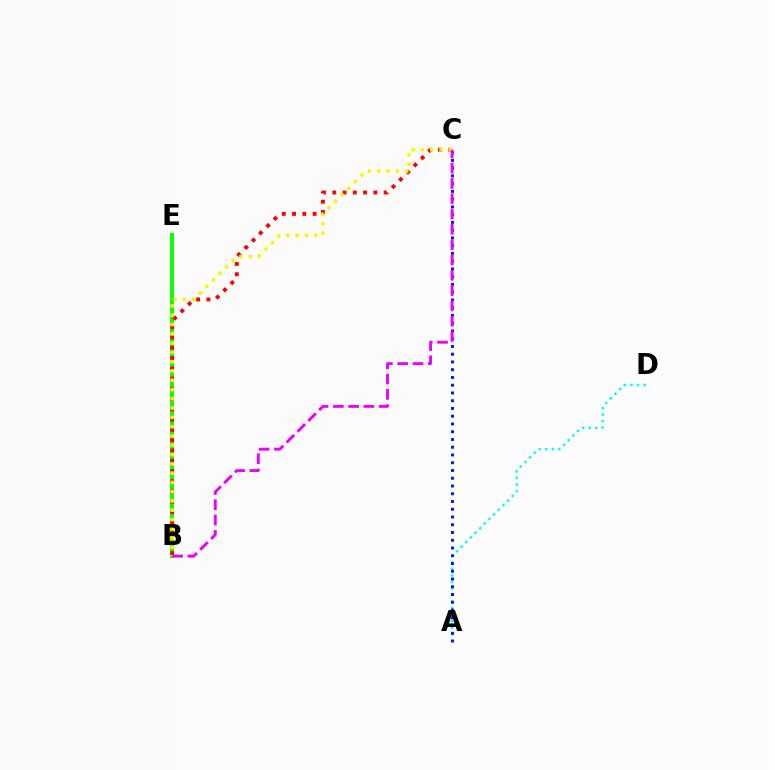{('B', 'E'): [{'color': '#08ff00', 'line_style': 'solid', 'thickness': 2.83}], ('B', 'C'): [{'color': '#ff0000', 'line_style': 'dotted', 'thickness': 2.79}, {'color': '#fcf500', 'line_style': 'dotted', 'thickness': 2.52}, {'color': '#ee00ff', 'line_style': 'dashed', 'thickness': 2.08}], ('A', 'D'): [{'color': '#00fff6', 'line_style': 'dotted', 'thickness': 1.78}], ('A', 'C'): [{'color': '#0010ff', 'line_style': 'dotted', 'thickness': 2.11}]}